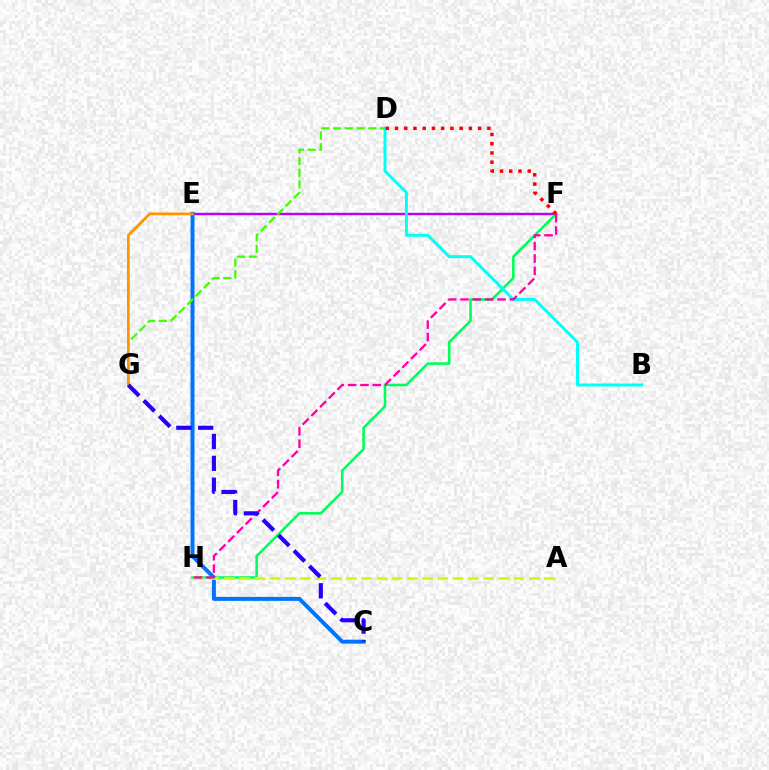{('E', 'F'): [{'color': '#b900ff', 'line_style': 'solid', 'thickness': 1.72}], ('F', 'H'): [{'color': '#00ff5c', 'line_style': 'solid', 'thickness': 1.86}, {'color': '#ff00ac', 'line_style': 'dashed', 'thickness': 1.68}], ('C', 'E'): [{'color': '#0074ff', 'line_style': 'solid', 'thickness': 2.86}], ('D', 'G'): [{'color': '#3dff00', 'line_style': 'dashed', 'thickness': 1.59}], ('E', 'G'): [{'color': '#ff9400', 'line_style': 'solid', 'thickness': 1.96}], ('B', 'D'): [{'color': '#00fff6', 'line_style': 'solid', 'thickness': 2.12}], ('A', 'H'): [{'color': '#d1ff00', 'line_style': 'dashed', 'thickness': 2.07}], ('D', 'F'): [{'color': '#ff0000', 'line_style': 'dotted', 'thickness': 2.51}], ('C', 'G'): [{'color': '#2500ff', 'line_style': 'dashed', 'thickness': 2.97}]}